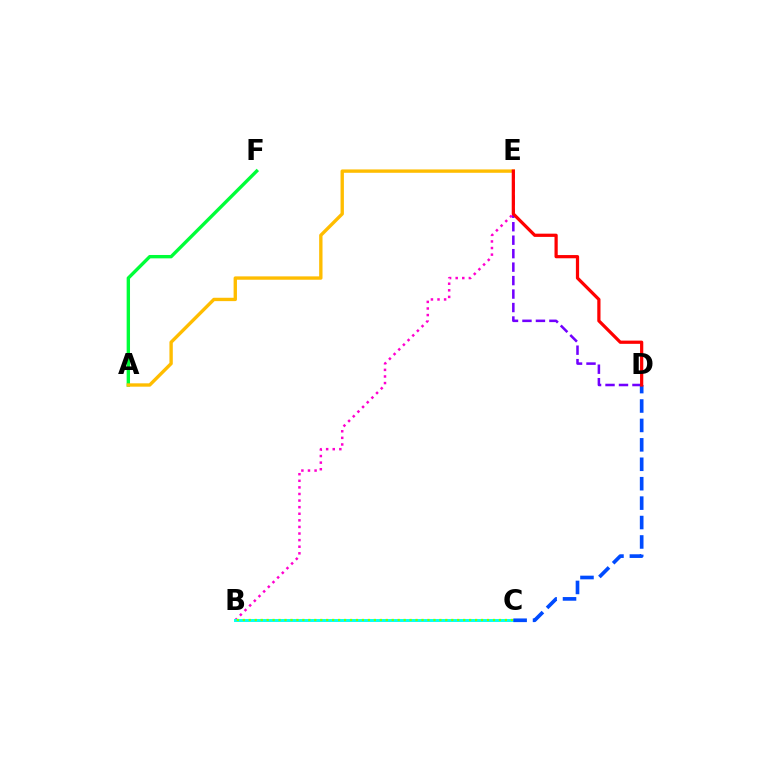{('A', 'F'): [{'color': '#00ff39', 'line_style': 'solid', 'thickness': 2.42}], ('B', 'E'): [{'color': '#ff00cf', 'line_style': 'dotted', 'thickness': 1.79}], ('D', 'E'): [{'color': '#7200ff', 'line_style': 'dashed', 'thickness': 1.83}, {'color': '#ff0000', 'line_style': 'solid', 'thickness': 2.32}], ('B', 'C'): [{'color': '#00fff6', 'line_style': 'solid', 'thickness': 2.12}, {'color': '#84ff00', 'line_style': 'dotted', 'thickness': 1.62}], ('A', 'E'): [{'color': '#ffbd00', 'line_style': 'solid', 'thickness': 2.42}], ('C', 'D'): [{'color': '#004bff', 'line_style': 'dashed', 'thickness': 2.64}]}